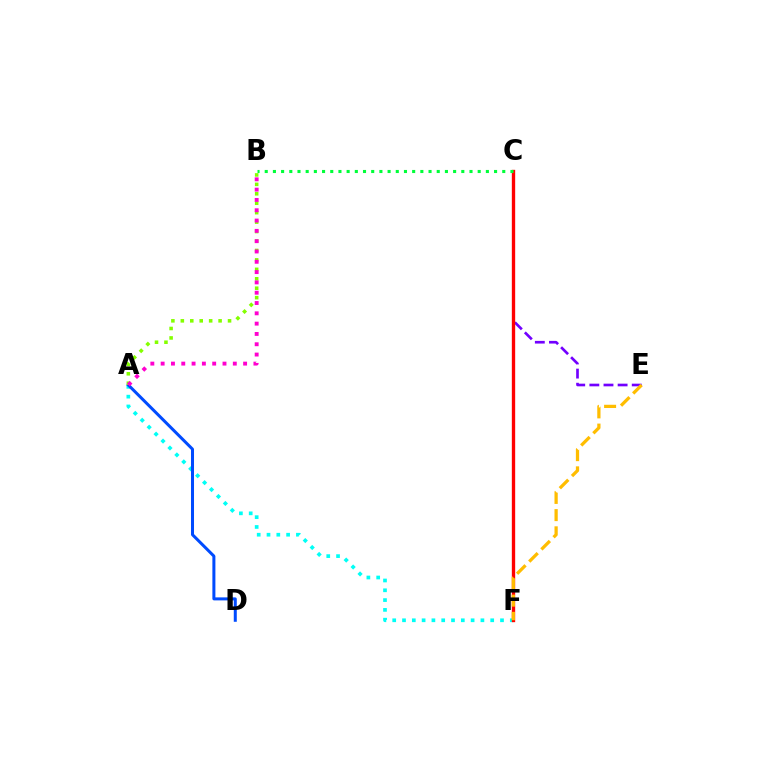{('A', 'F'): [{'color': '#00fff6', 'line_style': 'dotted', 'thickness': 2.66}], ('C', 'E'): [{'color': '#7200ff', 'line_style': 'dashed', 'thickness': 1.92}], ('C', 'F'): [{'color': '#ff0000', 'line_style': 'solid', 'thickness': 2.4}], ('E', 'F'): [{'color': '#ffbd00', 'line_style': 'dashed', 'thickness': 2.34}], ('A', 'D'): [{'color': '#004bff', 'line_style': 'solid', 'thickness': 2.17}], ('A', 'B'): [{'color': '#84ff00', 'line_style': 'dotted', 'thickness': 2.57}, {'color': '#ff00cf', 'line_style': 'dotted', 'thickness': 2.8}], ('B', 'C'): [{'color': '#00ff39', 'line_style': 'dotted', 'thickness': 2.23}]}